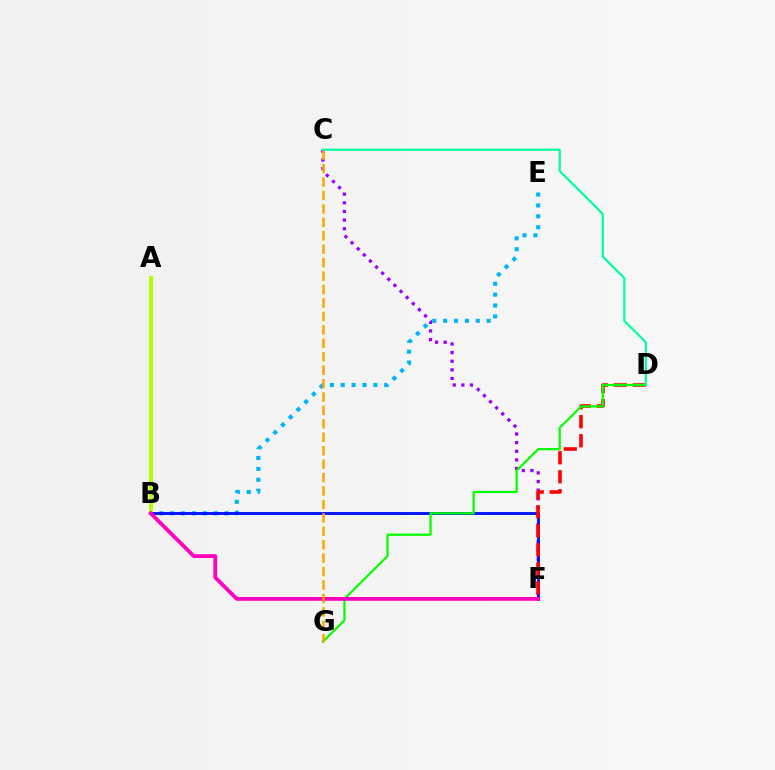{('C', 'F'): [{'color': '#9b00ff', 'line_style': 'dotted', 'thickness': 2.35}], ('B', 'E'): [{'color': '#00b5ff', 'line_style': 'dotted', 'thickness': 2.96}], ('A', 'B'): [{'color': '#b3ff00', 'line_style': 'solid', 'thickness': 2.92}], ('B', 'F'): [{'color': '#0010ff', 'line_style': 'solid', 'thickness': 2.05}, {'color': '#ff00bd', 'line_style': 'solid', 'thickness': 2.72}], ('D', 'F'): [{'color': '#ff0000', 'line_style': 'dashed', 'thickness': 2.58}], ('D', 'G'): [{'color': '#08ff00', 'line_style': 'solid', 'thickness': 1.62}], ('C', 'D'): [{'color': '#00ff9d', 'line_style': 'solid', 'thickness': 1.59}], ('C', 'G'): [{'color': '#ffa500', 'line_style': 'dashed', 'thickness': 1.82}]}